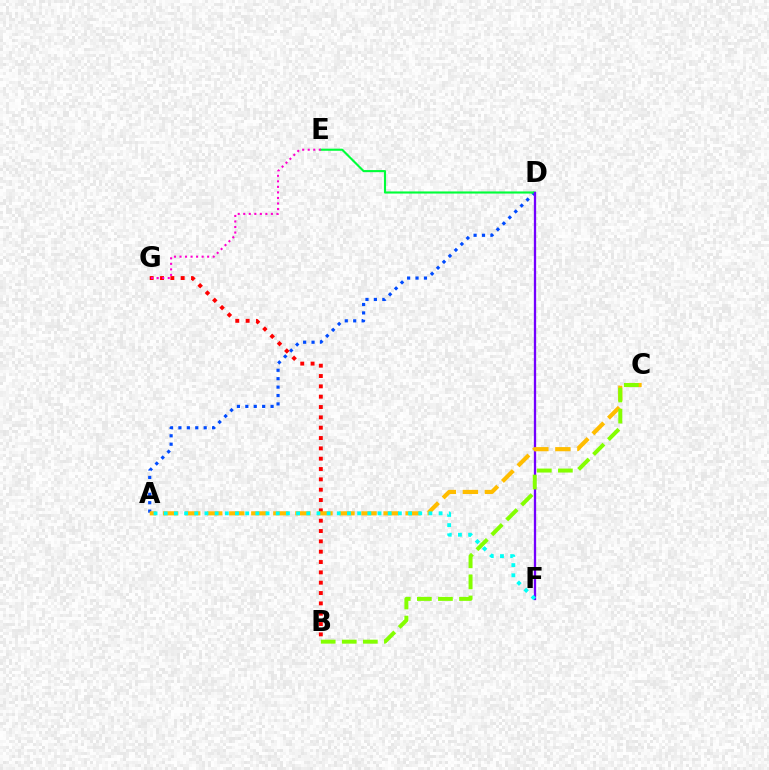{('A', 'D'): [{'color': '#004bff', 'line_style': 'dotted', 'thickness': 2.29}], ('D', 'E'): [{'color': '#00ff39', 'line_style': 'solid', 'thickness': 1.53}], ('B', 'G'): [{'color': '#ff0000', 'line_style': 'dotted', 'thickness': 2.81}], ('D', 'F'): [{'color': '#7200ff', 'line_style': 'solid', 'thickness': 1.65}], ('A', 'C'): [{'color': '#ffbd00', 'line_style': 'dashed', 'thickness': 2.99}], ('E', 'G'): [{'color': '#ff00cf', 'line_style': 'dotted', 'thickness': 1.5}], ('A', 'F'): [{'color': '#00fff6', 'line_style': 'dotted', 'thickness': 2.77}], ('B', 'C'): [{'color': '#84ff00', 'line_style': 'dashed', 'thickness': 2.86}]}